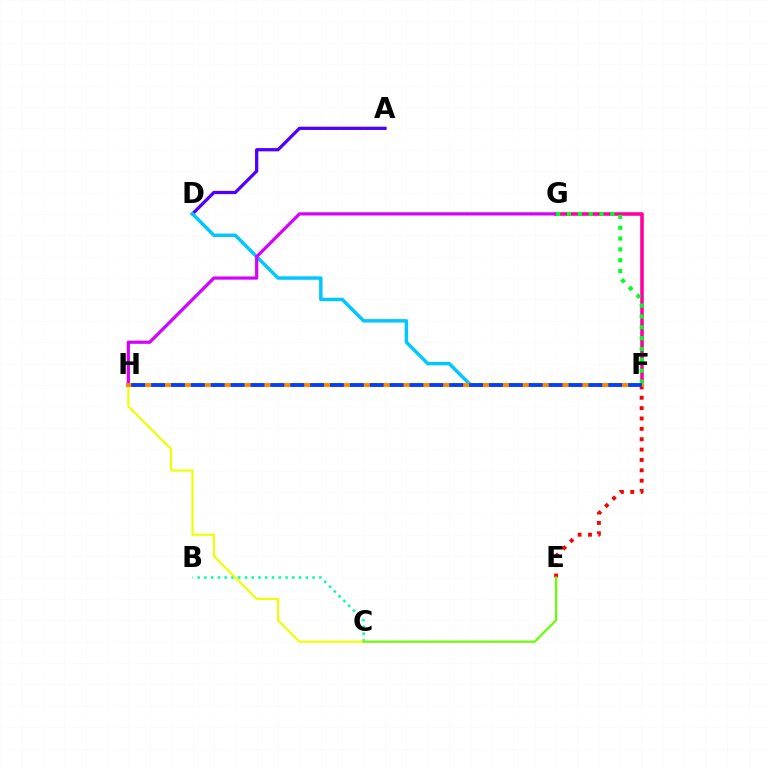{('B', 'C'): [{'color': '#00ffaf', 'line_style': 'dotted', 'thickness': 1.84}], ('F', 'G'): [{'color': '#ff00a0', 'line_style': 'solid', 'thickness': 2.56}, {'color': '#00ff27', 'line_style': 'dotted', 'thickness': 2.95}], ('A', 'D'): [{'color': '#4f00ff', 'line_style': 'solid', 'thickness': 2.34}], ('E', 'F'): [{'color': '#ff0000', 'line_style': 'dotted', 'thickness': 2.81}], ('D', 'F'): [{'color': '#00c7ff', 'line_style': 'solid', 'thickness': 2.49}], ('C', 'H'): [{'color': '#eeff00', 'line_style': 'solid', 'thickness': 1.56}], ('G', 'H'): [{'color': '#d600ff', 'line_style': 'solid', 'thickness': 2.31}], ('C', 'E'): [{'color': '#66ff00', 'line_style': 'solid', 'thickness': 1.58}], ('F', 'H'): [{'color': '#ff8800', 'line_style': 'solid', 'thickness': 2.81}, {'color': '#003fff', 'line_style': 'dashed', 'thickness': 2.7}]}